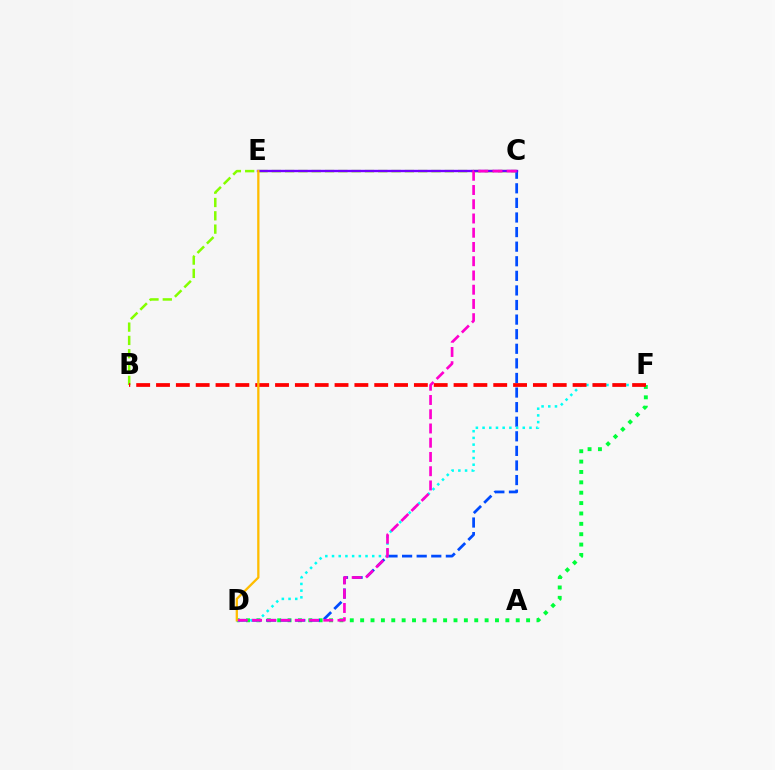{('D', 'F'): [{'color': '#00ff39', 'line_style': 'dotted', 'thickness': 2.82}, {'color': '#00fff6', 'line_style': 'dotted', 'thickness': 1.82}], ('C', 'D'): [{'color': '#004bff', 'line_style': 'dashed', 'thickness': 1.98}, {'color': '#ff00cf', 'line_style': 'dashed', 'thickness': 1.93}], ('B', 'C'): [{'color': '#84ff00', 'line_style': 'dashed', 'thickness': 1.81}], ('C', 'E'): [{'color': '#7200ff', 'line_style': 'solid', 'thickness': 1.7}], ('B', 'F'): [{'color': '#ff0000', 'line_style': 'dashed', 'thickness': 2.69}], ('D', 'E'): [{'color': '#ffbd00', 'line_style': 'solid', 'thickness': 1.65}]}